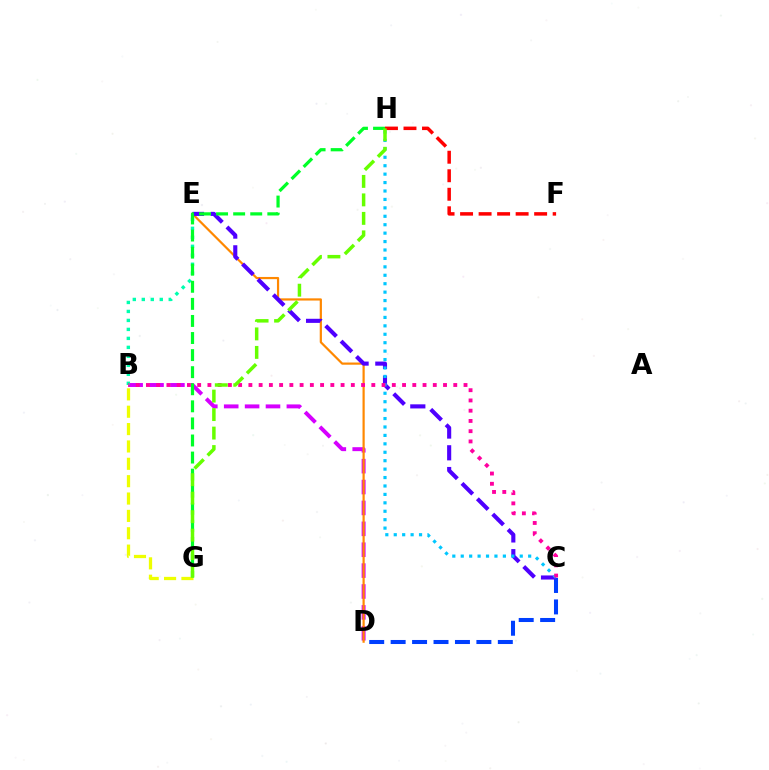{('B', 'D'): [{'color': '#d600ff', 'line_style': 'dashed', 'thickness': 2.84}], ('F', 'H'): [{'color': '#ff0000', 'line_style': 'dashed', 'thickness': 2.52}], ('D', 'E'): [{'color': '#ff8800', 'line_style': 'solid', 'thickness': 1.59}], ('C', 'D'): [{'color': '#003fff', 'line_style': 'dashed', 'thickness': 2.91}], ('B', 'E'): [{'color': '#00ffaf', 'line_style': 'dotted', 'thickness': 2.44}], ('B', 'G'): [{'color': '#eeff00', 'line_style': 'dashed', 'thickness': 2.36}], ('C', 'E'): [{'color': '#4f00ff', 'line_style': 'dashed', 'thickness': 2.95}], ('C', 'H'): [{'color': '#00c7ff', 'line_style': 'dotted', 'thickness': 2.29}], ('G', 'H'): [{'color': '#00ff27', 'line_style': 'dashed', 'thickness': 2.32}, {'color': '#66ff00', 'line_style': 'dashed', 'thickness': 2.51}], ('B', 'C'): [{'color': '#ff00a0', 'line_style': 'dotted', 'thickness': 2.78}]}